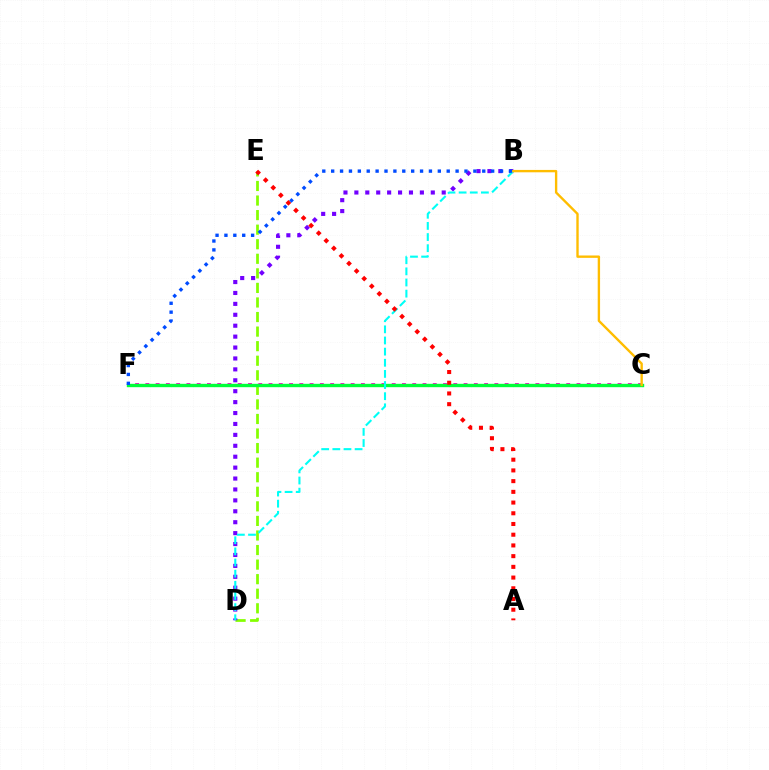{('D', 'E'): [{'color': '#84ff00', 'line_style': 'dashed', 'thickness': 1.98}], ('C', 'F'): [{'color': '#ff00cf', 'line_style': 'dotted', 'thickness': 2.79}, {'color': '#00ff39', 'line_style': 'solid', 'thickness': 2.43}], ('B', 'D'): [{'color': '#7200ff', 'line_style': 'dotted', 'thickness': 2.97}, {'color': '#00fff6', 'line_style': 'dashed', 'thickness': 1.51}], ('A', 'E'): [{'color': '#ff0000', 'line_style': 'dotted', 'thickness': 2.91}], ('B', 'F'): [{'color': '#004bff', 'line_style': 'dotted', 'thickness': 2.41}], ('B', 'C'): [{'color': '#ffbd00', 'line_style': 'solid', 'thickness': 1.71}]}